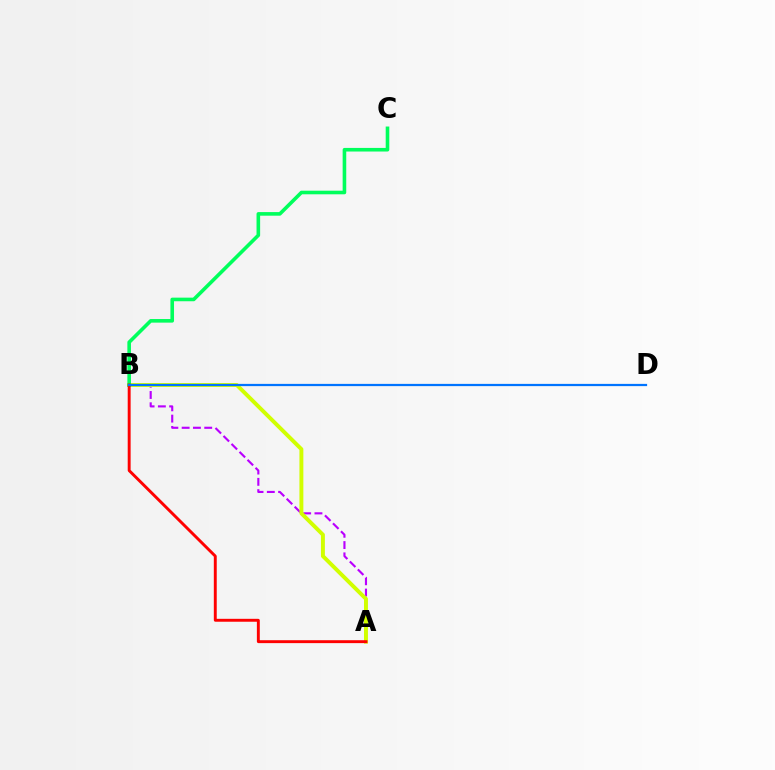{('A', 'B'): [{'color': '#b900ff', 'line_style': 'dashed', 'thickness': 1.53}, {'color': '#d1ff00', 'line_style': 'solid', 'thickness': 2.83}, {'color': '#ff0000', 'line_style': 'solid', 'thickness': 2.1}], ('B', 'C'): [{'color': '#00ff5c', 'line_style': 'solid', 'thickness': 2.59}], ('B', 'D'): [{'color': '#0074ff', 'line_style': 'solid', 'thickness': 1.61}]}